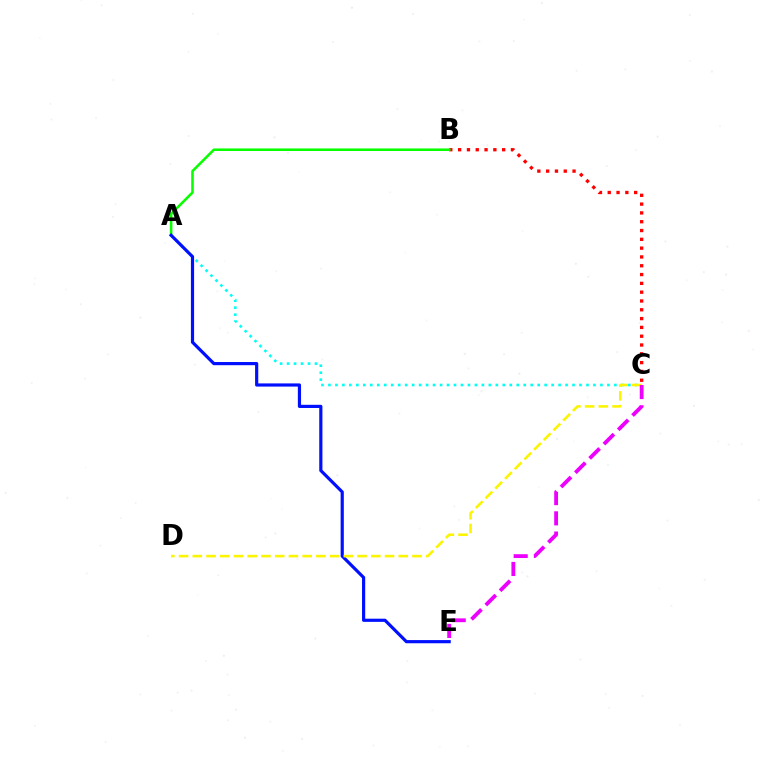{('A', 'C'): [{'color': '#00fff6', 'line_style': 'dotted', 'thickness': 1.89}], ('B', 'C'): [{'color': '#ff0000', 'line_style': 'dotted', 'thickness': 2.39}], ('A', 'B'): [{'color': '#08ff00', 'line_style': 'solid', 'thickness': 1.84}], ('A', 'E'): [{'color': '#0010ff', 'line_style': 'solid', 'thickness': 2.29}], ('C', 'D'): [{'color': '#fcf500', 'line_style': 'dashed', 'thickness': 1.87}], ('C', 'E'): [{'color': '#ee00ff', 'line_style': 'dashed', 'thickness': 2.75}]}